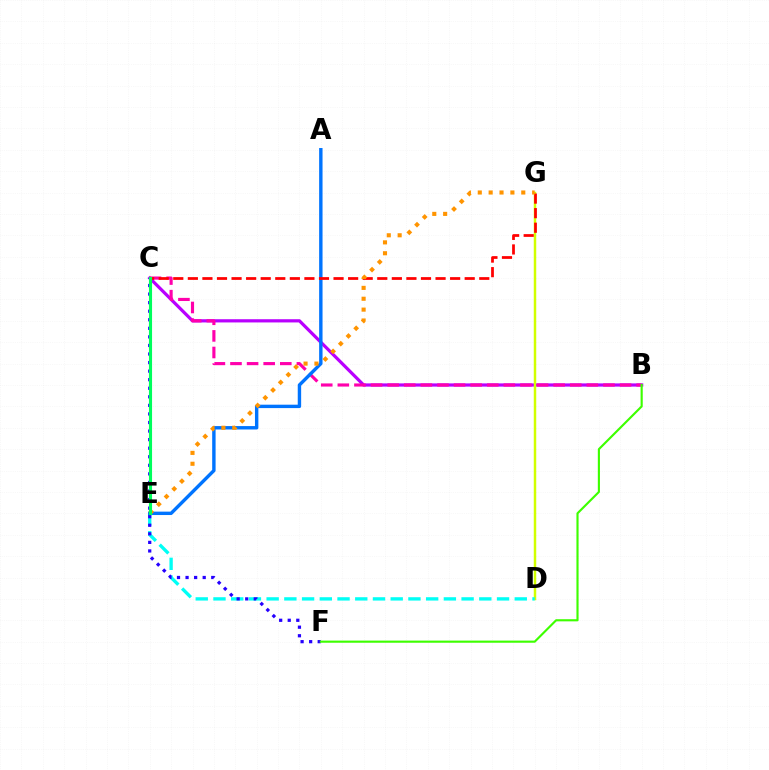{('B', 'C'): [{'color': '#b900ff', 'line_style': 'solid', 'thickness': 2.32}, {'color': '#ff00ac', 'line_style': 'dashed', 'thickness': 2.26}], ('D', 'G'): [{'color': '#d1ff00', 'line_style': 'solid', 'thickness': 1.78}], ('D', 'E'): [{'color': '#00fff6', 'line_style': 'dashed', 'thickness': 2.41}], ('C', 'F'): [{'color': '#2500ff', 'line_style': 'dotted', 'thickness': 2.33}], ('A', 'E'): [{'color': '#0074ff', 'line_style': 'solid', 'thickness': 2.45}], ('C', 'G'): [{'color': '#ff0000', 'line_style': 'dashed', 'thickness': 1.98}], ('B', 'F'): [{'color': '#3dff00', 'line_style': 'solid', 'thickness': 1.54}], ('E', 'G'): [{'color': '#ff9400', 'line_style': 'dotted', 'thickness': 2.95}], ('C', 'E'): [{'color': '#00ff5c', 'line_style': 'solid', 'thickness': 2.24}]}